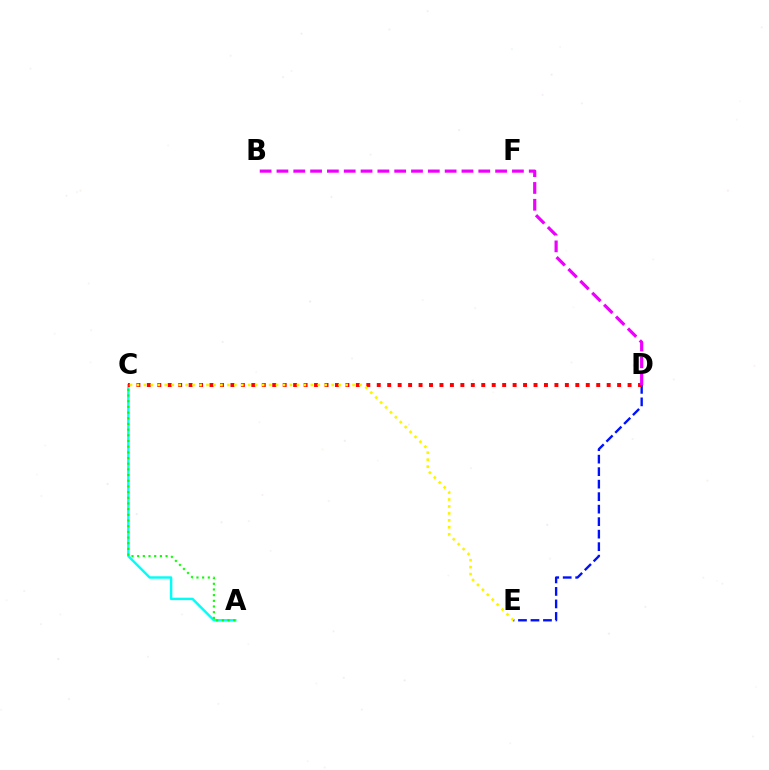{('A', 'C'): [{'color': '#00fff6', 'line_style': 'solid', 'thickness': 1.75}, {'color': '#08ff00', 'line_style': 'dotted', 'thickness': 1.54}], ('D', 'E'): [{'color': '#0010ff', 'line_style': 'dashed', 'thickness': 1.7}], ('C', 'D'): [{'color': '#ff0000', 'line_style': 'dotted', 'thickness': 2.84}], ('B', 'D'): [{'color': '#ee00ff', 'line_style': 'dashed', 'thickness': 2.28}], ('C', 'E'): [{'color': '#fcf500', 'line_style': 'dotted', 'thickness': 1.89}]}